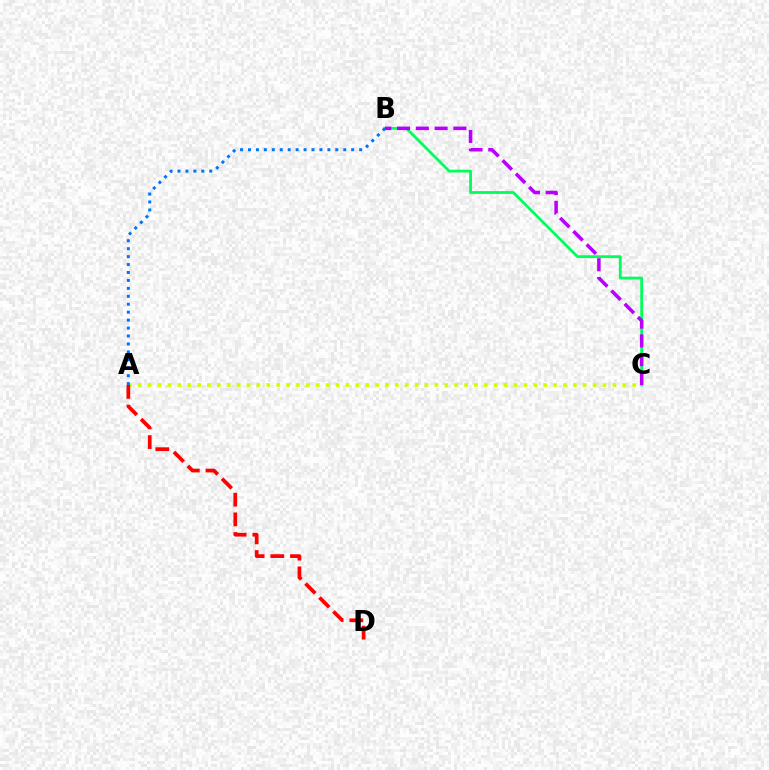{('B', 'C'): [{'color': '#00ff5c', 'line_style': 'solid', 'thickness': 2.02}, {'color': '#b900ff', 'line_style': 'dashed', 'thickness': 2.55}], ('A', 'C'): [{'color': '#d1ff00', 'line_style': 'dotted', 'thickness': 2.69}], ('A', 'B'): [{'color': '#0074ff', 'line_style': 'dotted', 'thickness': 2.16}], ('A', 'D'): [{'color': '#ff0000', 'line_style': 'dashed', 'thickness': 2.67}]}